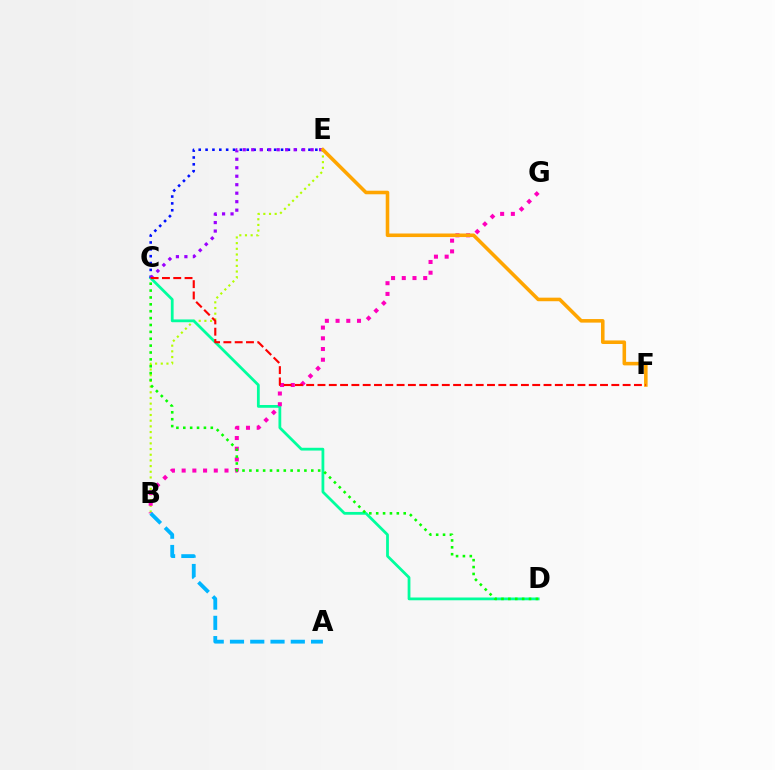{('B', 'E'): [{'color': '#b3ff00', 'line_style': 'dotted', 'thickness': 1.54}], ('C', 'D'): [{'color': '#00ff9d', 'line_style': 'solid', 'thickness': 2.0}, {'color': '#08ff00', 'line_style': 'dotted', 'thickness': 1.87}], ('C', 'E'): [{'color': '#0010ff', 'line_style': 'dotted', 'thickness': 1.86}, {'color': '#9b00ff', 'line_style': 'dotted', 'thickness': 2.31}], ('B', 'G'): [{'color': '#ff00bd', 'line_style': 'dotted', 'thickness': 2.91}], ('E', 'F'): [{'color': '#ffa500', 'line_style': 'solid', 'thickness': 2.56}], ('A', 'B'): [{'color': '#00b5ff', 'line_style': 'dashed', 'thickness': 2.75}], ('C', 'F'): [{'color': '#ff0000', 'line_style': 'dashed', 'thickness': 1.54}]}